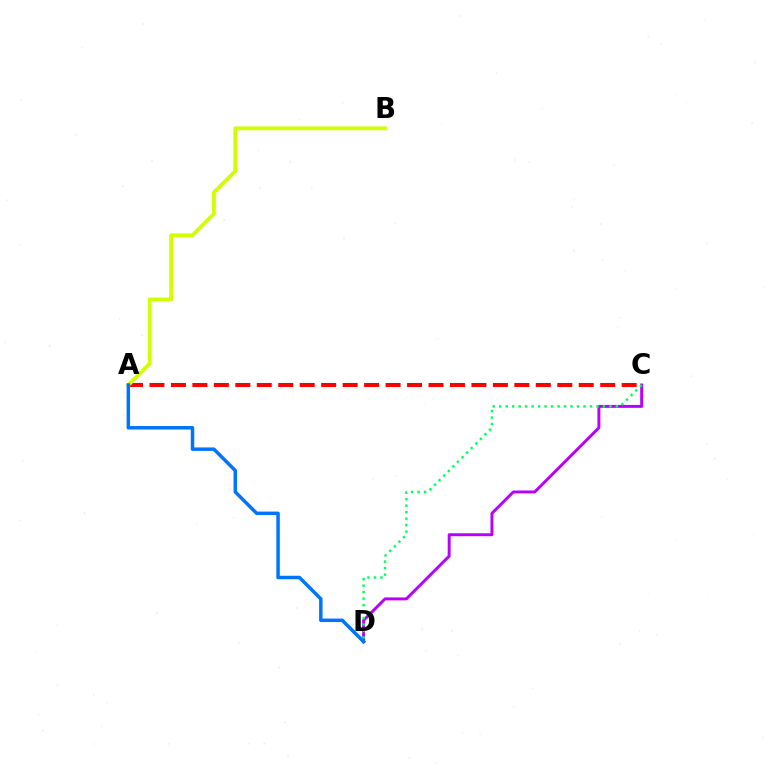{('C', 'D'): [{'color': '#b900ff', 'line_style': 'solid', 'thickness': 2.12}, {'color': '#00ff5c', 'line_style': 'dotted', 'thickness': 1.76}], ('A', 'C'): [{'color': '#ff0000', 'line_style': 'dashed', 'thickness': 2.92}], ('A', 'B'): [{'color': '#d1ff00', 'line_style': 'solid', 'thickness': 2.76}], ('A', 'D'): [{'color': '#0074ff', 'line_style': 'solid', 'thickness': 2.51}]}